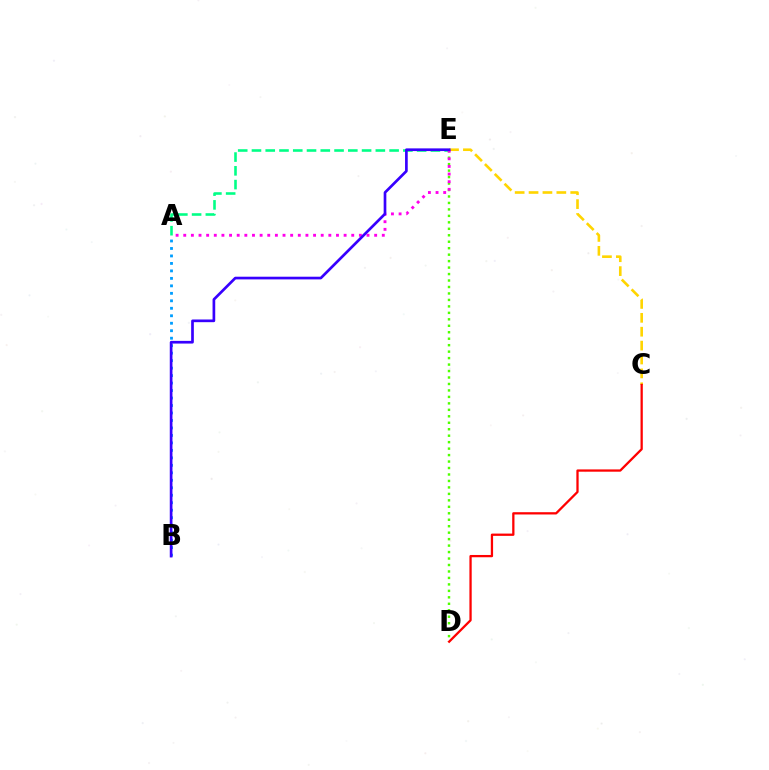{('A', 'B'): [{'color': '#009eff', 'line_style': 'dotted', 'thickness': 2.03}], ('D', 'E'): [{'color': '#4fff00', 'line_style': 'dotted', 'thickness': 1.76}], ('A', 'E'): [{'color': '#00ff86', 'line_style': 'dashed', 'thickness': 1.87}, {'color': '#ff00ed', 'line_style': 'dotted', 'thickness': 2.07}], ('C', 'E'): [{'color': '#ffd500', 'line_style': 'dashed', 'thickness': 1.89}], ('B', 'E'): [{'color': '#3700ff', 'line_style': 'solid', 'thickness': 1.93}], ('C', 'D'): [{'color': '#ff0000', 'line_style': 'solid', 'thickness': 1.64}]}